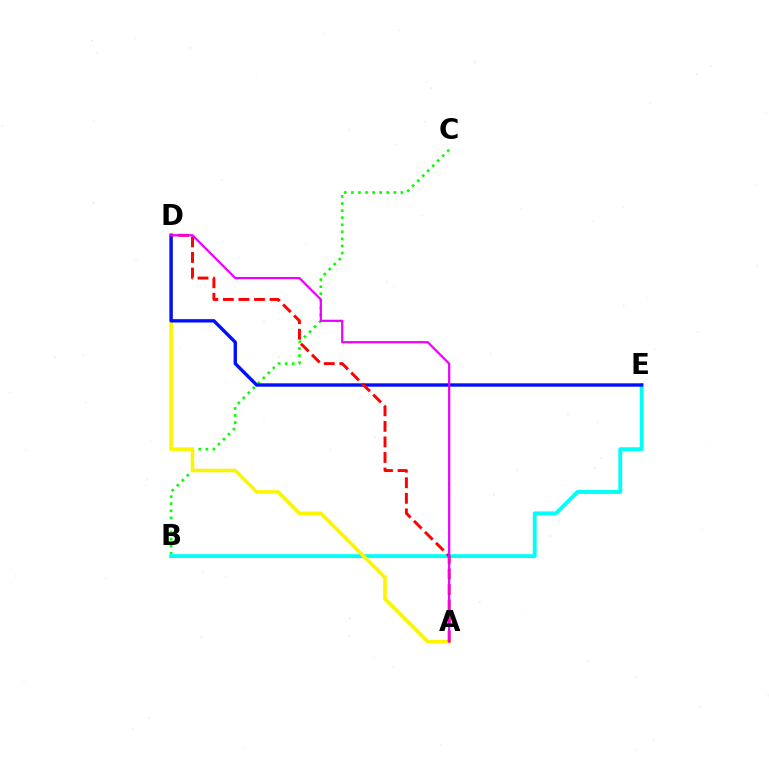{('B', 'C'): [{'color': '#08ff00', 'line_style': 'dotted', 'thickness': 1.92}], ('B', 'E'): [{'color': '#00fff6', 'line_style': 'solid', 'thickness': 2.77}], ('A', 'D'): [{'color': '#fcf500', 'line_style': 'solid', 'thickness': 2.57}, {'color': '#ff0000', 'line_style': 'dashed', 'thickness': 2.11}, {'color': '#ee00ff', 'line_style': 'solid', 'thickness': 1.6}], ('D', 'E'): [{'color': '#0010ff', 'line_style': 'solid', 'thickness': 2.43}]}